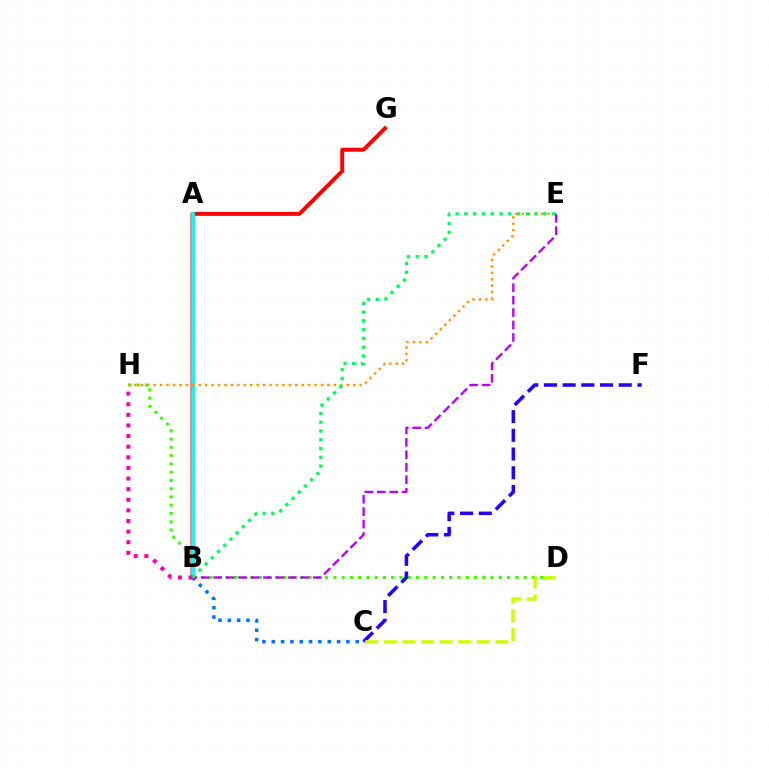{('B', 'G'): [{'color': '#ff0000', 'line_style': 'solid', 'thickness': 2.83}], ('D', 'H'): [{'color': '#3dff00', 'line_style': 'dotted', 'thickness': 2.25}], ('A', 'B'): [{'color': '#00fff6', 'line_style': 'solid', 'thickness': 2.67}], ('B', 'C'): [{'color': '#0074ff', 'line_style': 'dotted', 'thickness': 2.53}], ('E', 'H'): [{'color': '#ff9400', 'line_style': 'dotted', 'thickness': 1.75}], ('C', 'F'): [{'color': '#2500ff', 'line_style': 'dashed', 'thickness': 2.54}], ('C', 'D'): [{'color': '#d1ff00', 'line_style': 'dashed', 'thickness': 2.53}], ('B', 'E'): [{'color': '#b900ff', 'line_style': 'dashed', 'thickness': 1.69}, {'color': '#00ff5c', 'line_style': 'dotted', 'thickness': 2.38}], ('B', 'H'): [{'color': '#ff00ac', 'line_style': 'dotted', 'thickness': 2.88}]}